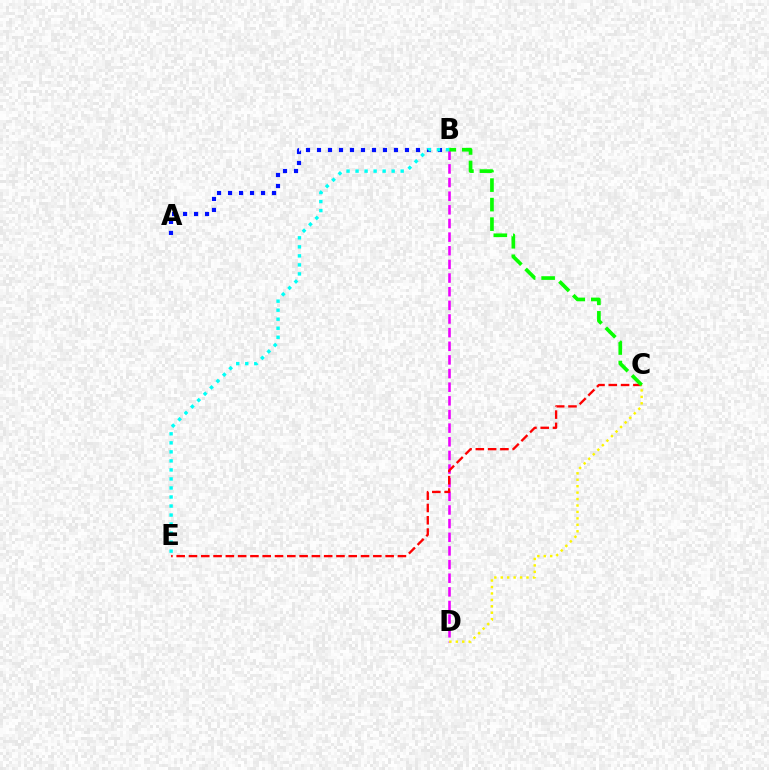{('B', 'D'): [{'color': '#ee00ff', 'line_style': 'dashed', 'thickness': 1.85}], ('A', 'B'): [{'color': '#0010ff', 'line_style': 'dotted', 'thickness': 2.99}], ('C', 'E'): [{'color': '#ff0000', 'line_style': 'dashed', 'thickness': 1.67}], ('B', 'C'): [{'color': '#08ff00', 'line_style': 'dashed', 'thickness': 2.65}], ('B', 'E'): [{'color': '#00fff6', 'line_style': 'dotted', 'thickness': 2.45}], ('C', 'D'): [{'color': '#fcf500', 'line_style': 'dotted', 'thickness': 1.75}]}